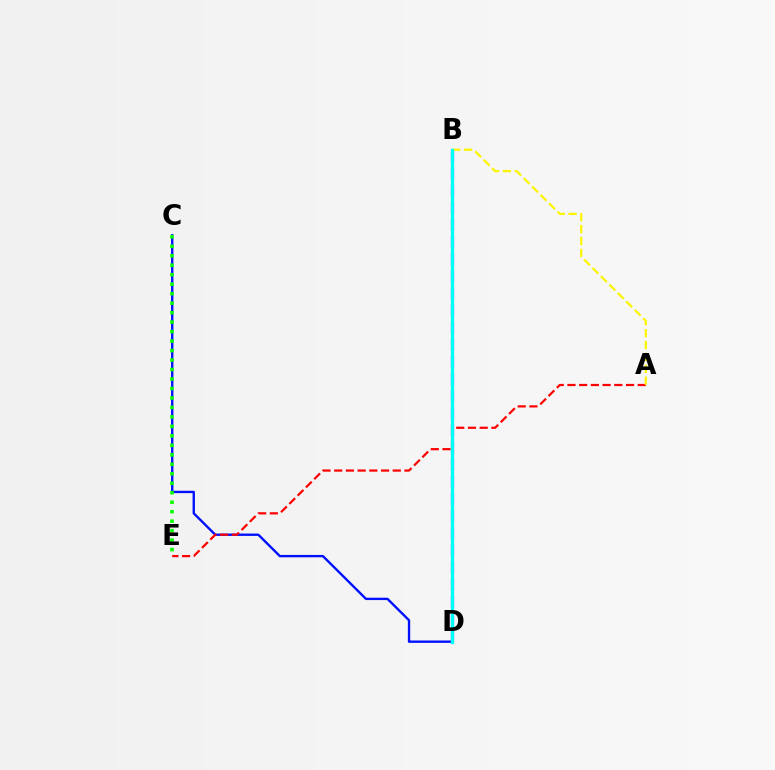{('C', 'D'): [{'color': '#0010ff', 'line_style': 'solid', 'thickness': 1.7}], ('B', 'D'): [{'color': '#ee00ff', 'line_style': 'dashed', 'thickness': 2.33}, {'color': '#00fff6', 'line_style': 'solid', 'thickness': 2.37}], ('A', 'E'): [{'color': '#ff0000', 'line_style': 'dashed', 'thickness': 1.59}], ('A', 'B'): [{'color': '#fcf500', 'line_style': 'dashed', 'thickness': 1.62}], ('C', 'E'): [{'color': '#08ff00', 'line_style': 'dotted', 'thickness': 2.58}]}